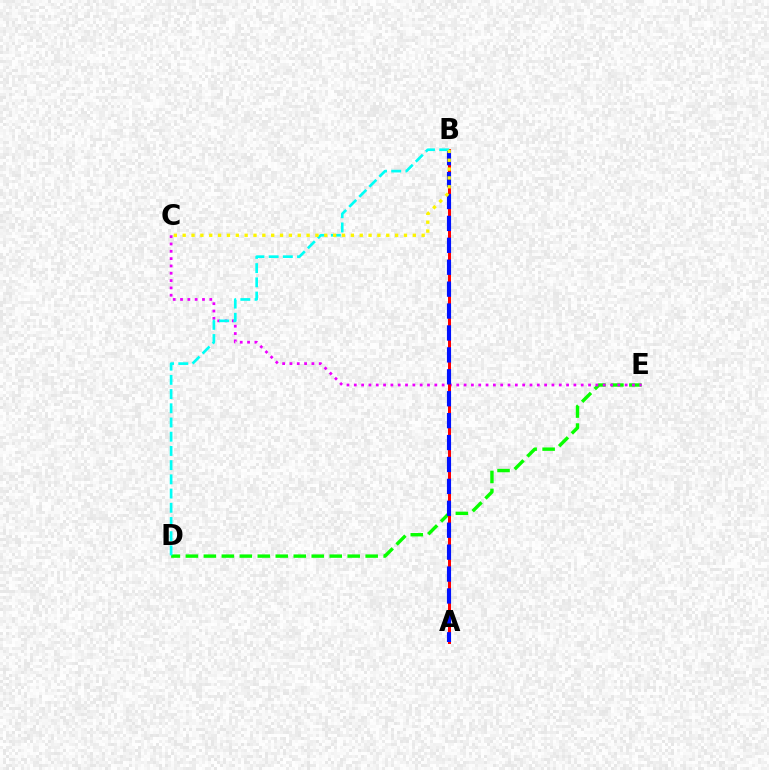{('D', 'E'): [{'color': '#08ff00', 'line_style': 'dashed', 'thickness': 2.44}], ('C', 'E'): [{'color': '#ee00ff', 'line_style': 'dotted', 'thickness': 1.99}], ('A', 'B'): [{'color': '#ff0000', 'line_style': 'solid', 'thickness': 2.16}, {'color': '#0010ff', 'line_style': 'dashed', 'thickness': 2.98}], ('B', 'D'): [{'color': '#00fff6', 'line_style': 'dashed', 'thickness': 1.93}], ('B', 'C'): [{'color': '#fcf500', 'line_style': 'dotted', 'thickness': 2.4}]}